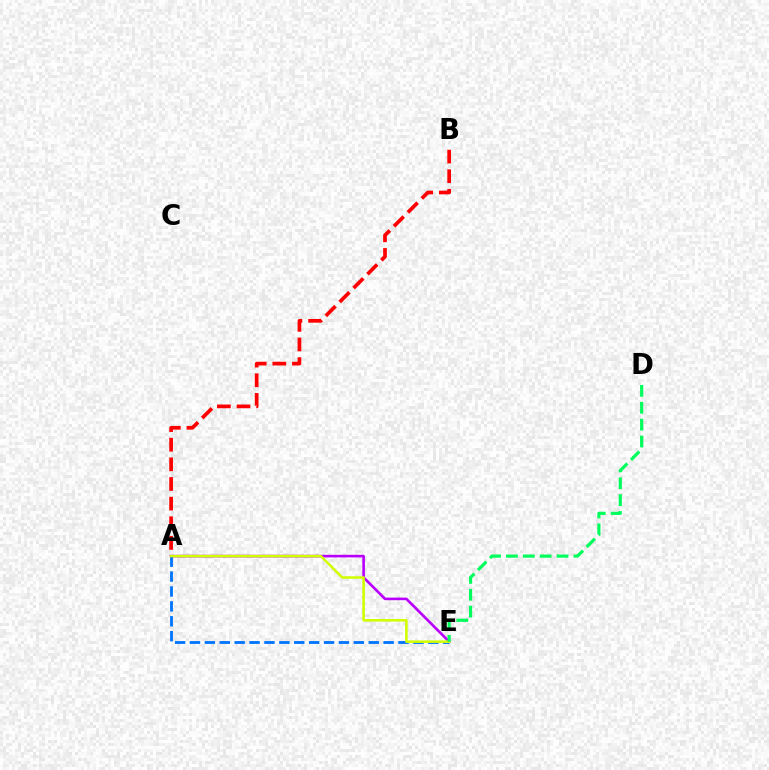{('A', 'B'): [{'color': '#ff0000', 'line_style': 'dashed', 'thickness': 2.67}], ('A', 'E'): [{'color': '#b900ff', 'line_style': 'solid', 'thickness': 1.89}, {'color': '#0074ff', 'line_style': 'dashed', 'thickness': 2.02}, {'color': '#d1ff00', 'line_style': 'solid', 'thickness': 1.84}], ('D', 'E'): [{'color': '#00ff5c', 'line_style': 'dashed', 'thickness': 2.29}]}